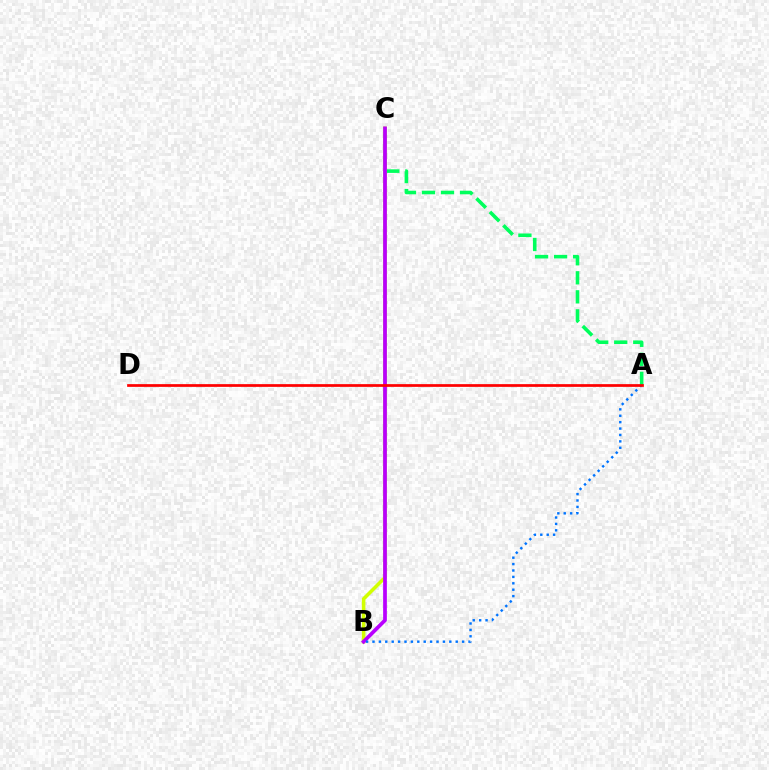{('A', 'C'): [{'color': '#00ff5c', 'line_style': 'dashed', 'thickness': 2.58}], ('B', 'C'): [{'color': '#d1ff00', 'line_style': 'solid', 'thickness': 2.56}, {'color': '#b900ff', 'line_style': 'solid', 'thickness': 2.68}], ('A', 'B'): [{'color': '#0074ff', 'line_style': 'dotted', 'thickness': 1.74}], ('A', 'D'): [{'color': '#ff0000', 'line_style': 'solid', 'thickness': 1.96}]}